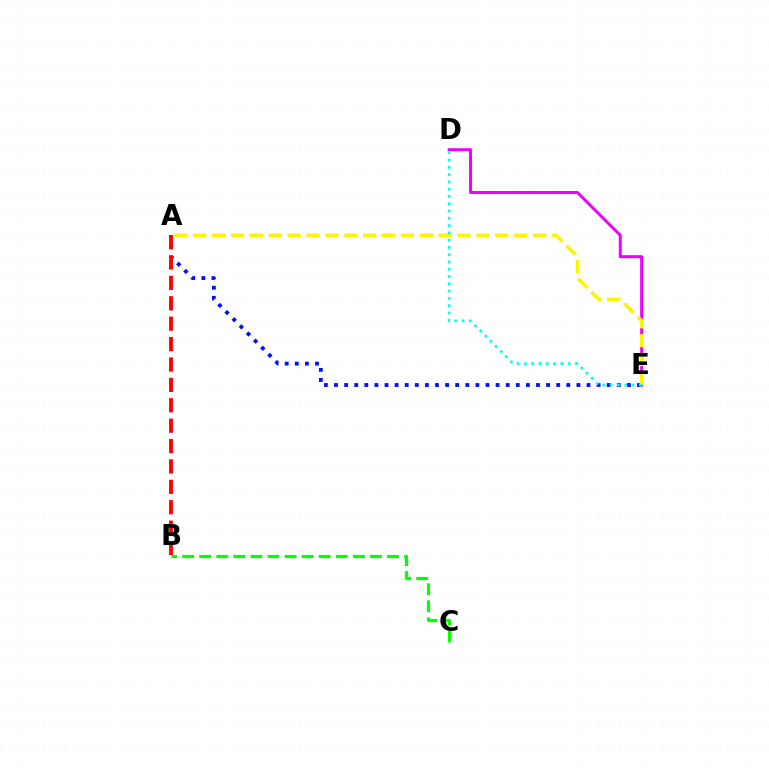{('A', 'E'): [{'color': '#0010ff', 'line_style': 'dotted', 'thickness': 2.74}, {'color': '#fcf500', 'line_style': 'dashed', 'thickness': 2.56}], ('D', 'E'): [{'color': '#ee00ff', 'line_style': 'solid', 'thickness': 2.16}, {'color': '#00fff6', 'line_style': 'dotted', 'thickness': 1.98}], ('A', 'B'): [{'color': '#ff0000', 'line_style': 'dashed', 'thickness': 2.77}], ('B', 'C'): [{'color': '#08ff00', 'line_style': 'dashed', 'thickness': 2.32}]}